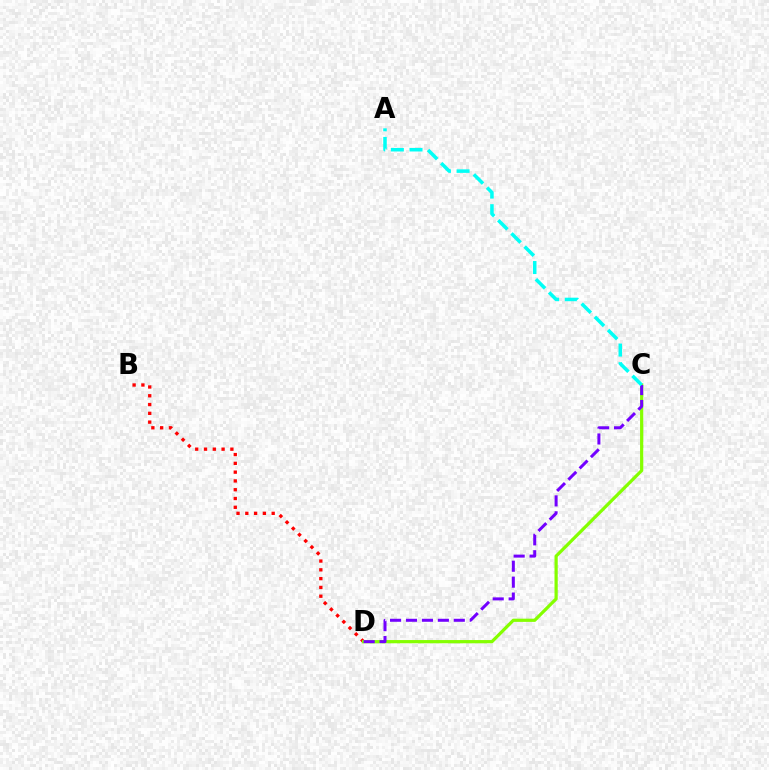{('B', 'D'): [{'color': '#ff0000', 'line_style': 'dotted', 'thickness': 2.39}], ('C', 'D'): [{'color': '#84ff00', 'line_style': 'solid', 'thickness': 2.31}, {'color': '#7200ff', 'line_style': 'dashed', 'thickness': 2.16}], ('A', 'C'): [{'color': '#00fff6', 'line_style': 'dashed', 'thickness': 2.53}]}